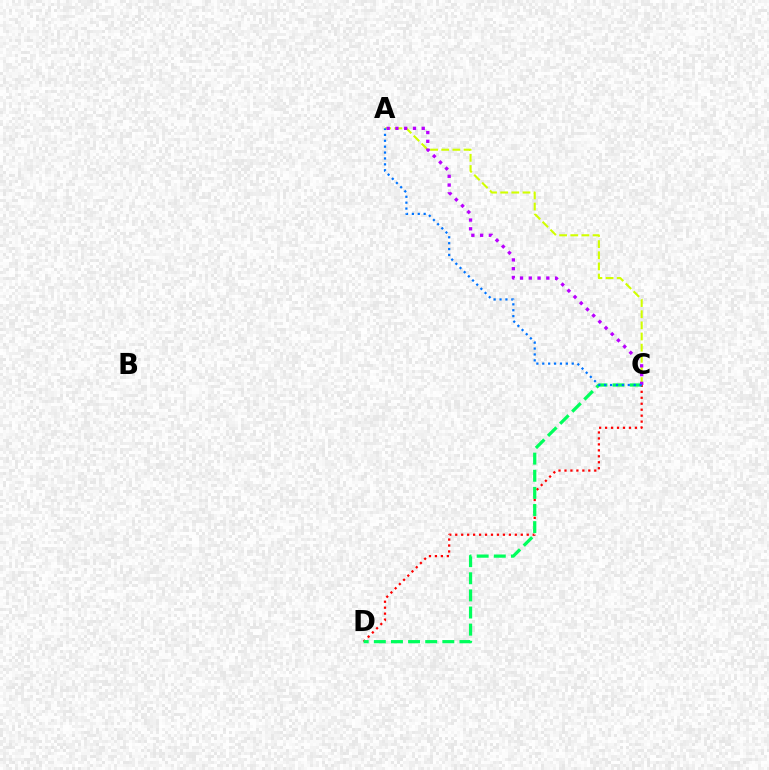{('C', 'D'): [{'color': '#ff0000', 'line_style': 'dotted', 'thickness': 1.62}, {'color': '#00ff5c', 'line_style': 'dashed', 'thickness': 2.33}], ('A', 'C'): [{'color': '#d1ff00', 'line_style': 'dashed', 'thickness': 1.51}, {'color': '#b900ff', 'line_style': 'dotted', 'thickness': 2.38}, {'color': '#0074ff', 'line_style': 'dotted', 'thickness': 1.6}]}